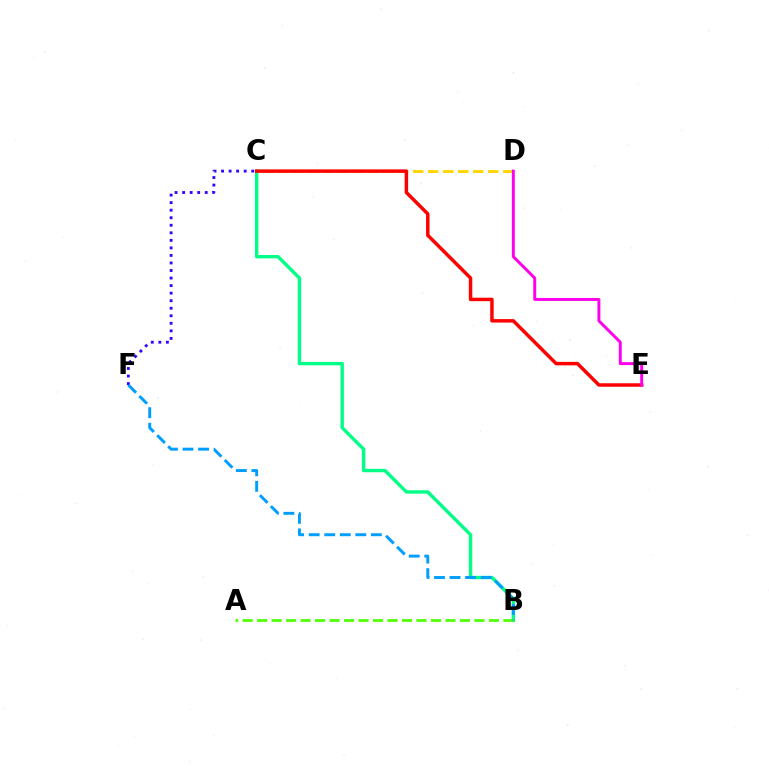{('B', 'C'): [{'color': '#00ff86', 'line_style': 'solid', 'thickness': 2.44}], ('C', 'F'): [{'color': '#3700ff', 'line_style': 'dotted', 'thickness': 2.05}], ('C', 'D'): [{'color': '#ffd500', 'line_style': 'dashed', 'thickness': 2.04}], ('C', 'E'): [{'color': '#ff0000', 'line_style': 'solid', 'thickness': 2.49}], ('A', 'B'): [{'color': '#4fff00', 'line_style': 'dashed', 'thickness': 1.97}], ('B', 'F'): [{'color': '#009eff', 'line_style': 'dashed', 'thickness': 2.11}], ('D', 'E'): [{'color': '#ff00ed', 'line_style': 'solid', 'thickness': 2.12}]}